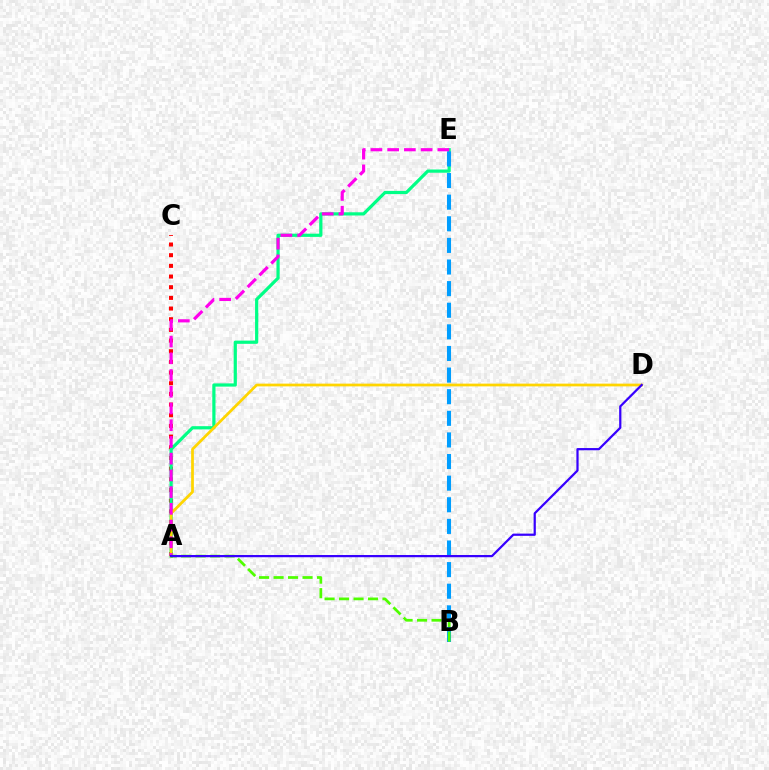{('A', 'C'): [{'color': '#ff0000', 'line_style': 'dotted', 'thickness': 2.9}], ('A', 'E'): [{'color': '#00ff86', 'line_style': 'solid', 'thickness': 2.31}, {'color': '#ff00ed', 'line_style': 'dashed', 'thickness': 2.27}], ('B', 'E'): [{'color': '#009eff', 'line_style': 'dashed', 'thickness': 2.94}], ('A', 'D'): [{'color': '#ffd500', 'line_style': 'solid', 'thickness': 1.98}, {'color': '#3700ff', 'line_style': 'solid', 'thickness': 1.61}], ('A', 'B'): [{'color': '#4fff00', 'line_style': 'dashed', 'thickness': 1.97}]}